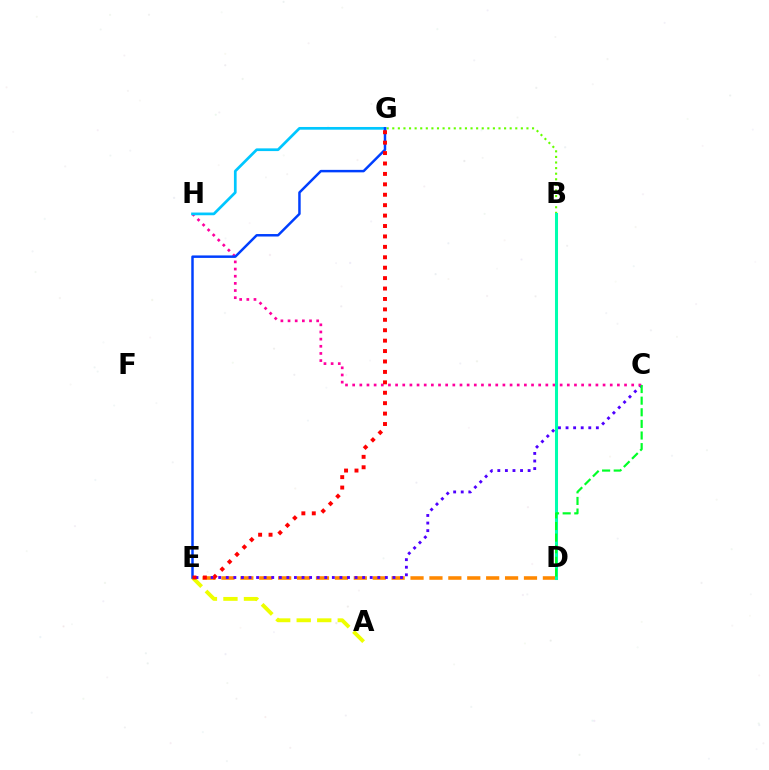{('B', 'G'): [{'color': '#66ff00', 'line_style': 'dotted', 'thickness': 1.52}], ('D', 'E'): [{'color': '#ff8800', 'line_style': 'dashed', 'thickness': 2.57}], ('A', 'E'): [{'color': '#eeff00', 'line_style': 'dashed', 'thickness': 2.79}], ('C', 'E'): [{'color': '#4f00ff', 'line_style': 'dotted', 'thickness': 2.06}], ('C', 'H'): [{'color': '#ff00a0', 'line_style': 'dotted', 'thickness': 1.94}], ('G', 'H'): [{'color': '#00c7ff', 'line_style': 'solid', 'thickness': 1.96}], ('E', 'G'): [{'color': '#003fff', 'line_style': 'solid', 'thickness': 1.78}, {'color': '#ff0000', 'line_style': 'dotted', 'thickness': 2.83}], ('B', 'D'): [{'color': '#d600ff', 'line_style': 'dashed', 'thickness': 2.07}, {'color': '#00ffaf', 'line_style': 'solid', 'thickness': 2.19}], ('C', 'D'): [{'color': '#00ff27', 'line_style': 'dashed', 'thickness': 1.58}]}